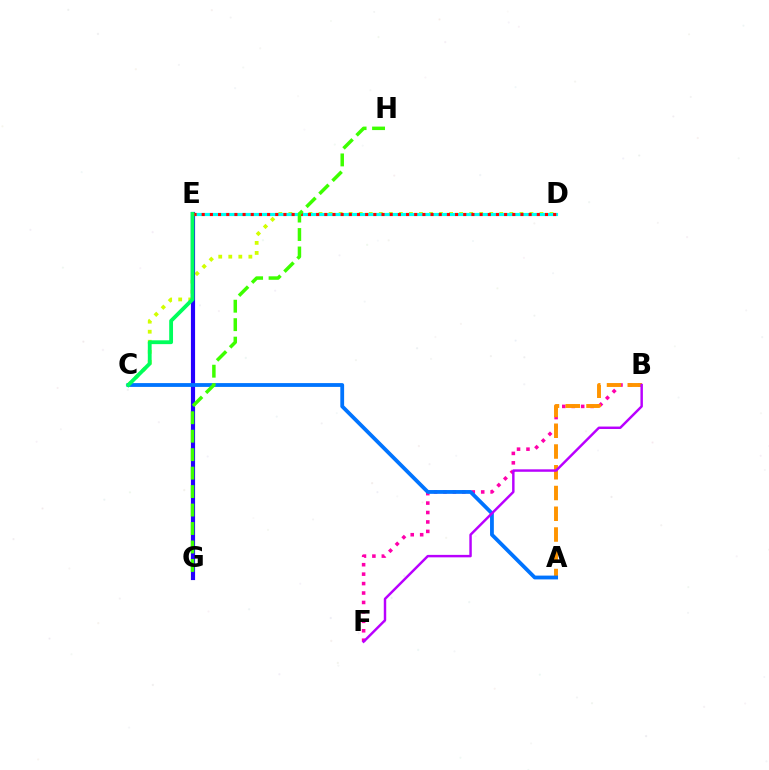{('B', 'F'): [{'color': '#ff00ac', 'line_style': 'dotted', 'thickness': 2.56}, {'color': '#b900ff', 'line_style': 'solid', 'thickness': 1.77}], ('C', 'D'): [{'color': '#d1ff00', 'line_style': 'dotted', 'thickness': 2.73}], ('A', 'B'): [{'color': '#ff9400', 'line_style': 'dashed', 'thickness': 2.82}], ('D', 'E'): [{'color': '#00fff6', 'line_style': 'solid', 'thickness': 2.27}, {'color': '#ff0000', 'line_style': 'dotted', 'thickness': 2.22}], ('E', 'G'): [{'color': '#2500ff', 'line_style': 'solid', 'thickness': 2.99}], ('A', 'C'): [{'color': '#0074ff', 'line_style': 'solid', 'thickness': 2.74}], ('C', 'E'): [{'color': '#00ff5c', 'line_style': 'solid', 'thickness': 2.75}], ('G', 'H'): [{'color': '#3dff00', 'line_style': 'dashed', 'thickness': 2.51}]}